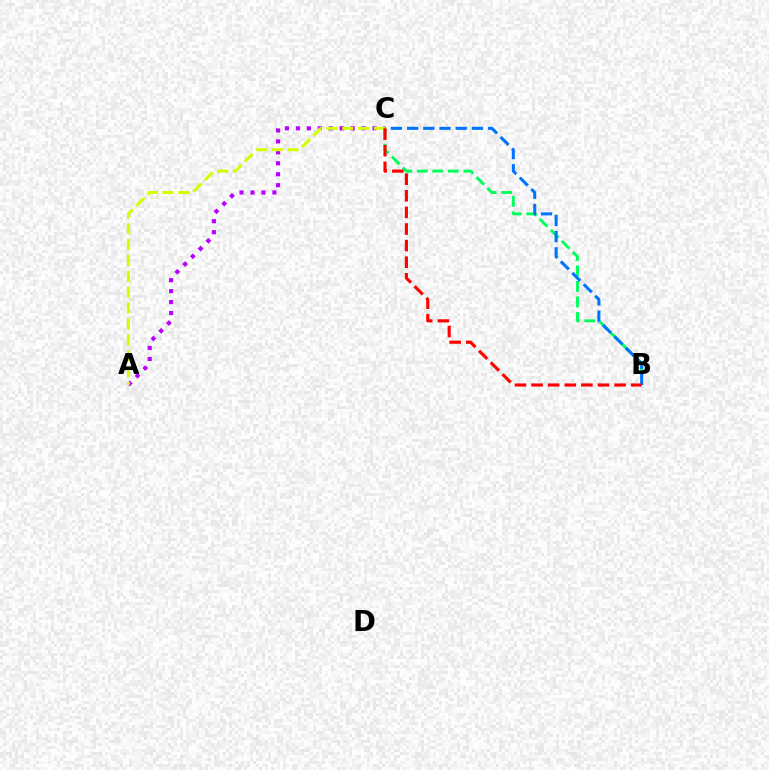{('A', 'C'): [{'color': '#b900ff', 'line_style': 'dotted', 'thickness': 2.98}, {'color': '#d1ff00', 'line_style': 'dashed', 'thickness': 2.16}], ('B', 'C'): [{'color': '#00ff5c', 'line_style': 'dashed', 'thickness': 2.11}, {'color': '#0074ff', 'line_style': 'dashed', 'thickness': 2.2}, {'color': '#ff0000', 'line_style': 'dashed', 'thickness': 2.26}]}